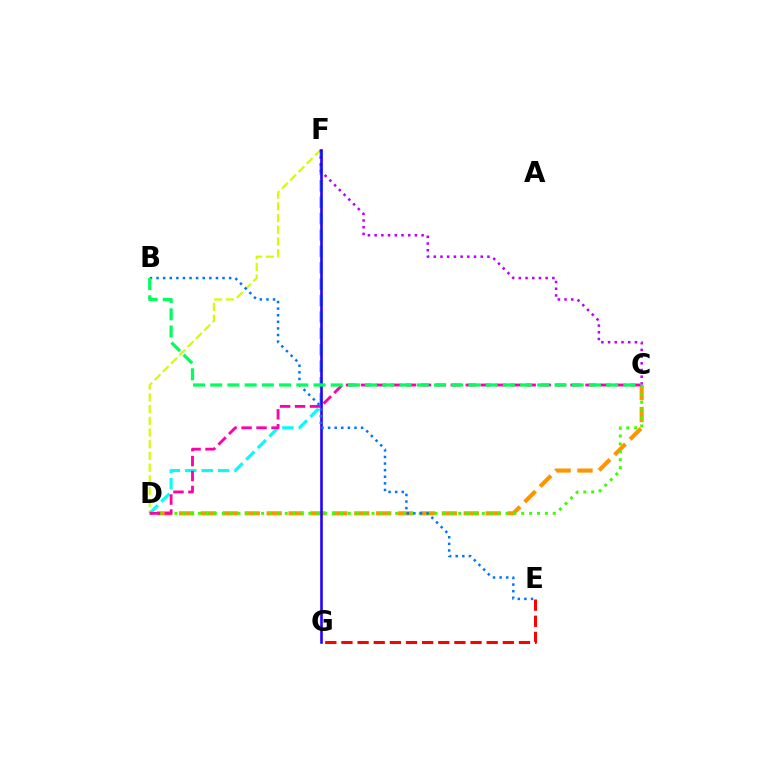{('D', 'F'): [{'color': '#d1ff00', 'line_style': 'dashed', 'thickness': 1.59}, {'color': '#00fff6', 'line_style': 'dashed', 'thickness': 2.23}], ('C', 'D'): [{'color': '#ff9400', 'line_style': 'dashed', 'thickness': 2.98}, {'color': '#3dff00', 'line_style': 'dotted', 'thickness': 2.14}, {'color': '#ff00ac', 'line_style': 'dashed', 'thickness': 2.03}], ('C', 'F'): [{'color': '#b900ff', 'line_style': 'dotted', 'thickness': 1.82}], ('E', 'G'): [{'color': '#ff0000', 'line_style': 'dashed', 'thickness': 2.19}], ('F', 'G'): [{'color': '#2500ff', 'line_style': 'solid', 'thickness': 1.87}], ('B', 'E'): [{'color': '#0074ff', 'line_style': 'dotted', 'thickness': 1.79}], ('B', 'C'): [{'color': '#00ff5c', 'line_style': 'dashed', 'thickness': 2.34}]}